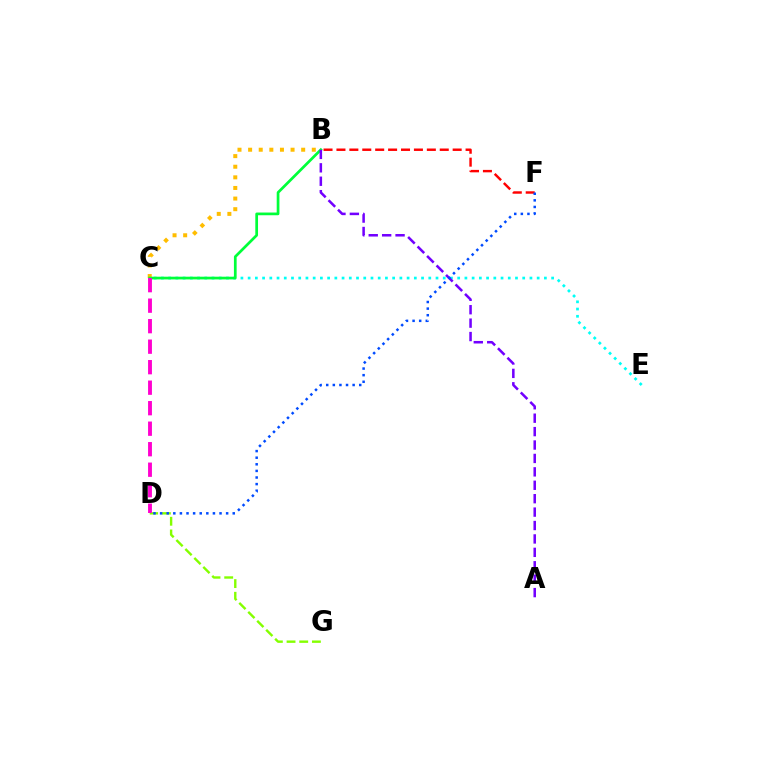{('C', 'E'): [{'color': '#00fff6', 'line_style': 'dotted', 'thickness': 1.96}], ('B', 'F'): [{'color': '#ff0000', 'line_style': 'dashed', 'thickness': 1.75}], ('D', 'G'): [{'color': '#84ff00', 'line_style': 'dashed', 'thickness': 1.72}], ('B', 'C'): [{'color': '#ffbd00', 'line_style': 'dotted', 'thickness': 2.88}, {'color': '#00ff39', 'line_style': 'solid', 'thickness': 1.95}], ('C', 'D'): [{'color': '#ff00cf', 'line_style': 'dashed', 'thickness': 2.79}], ('A', 'B'): [{'color': '#7200ff', 'line_style': 'dashed', 'thickness': 1.82}], ('D', 'F'): [{'color': '#004bff', 'line_style': 'dotted', 'thickness': 1.79}]}